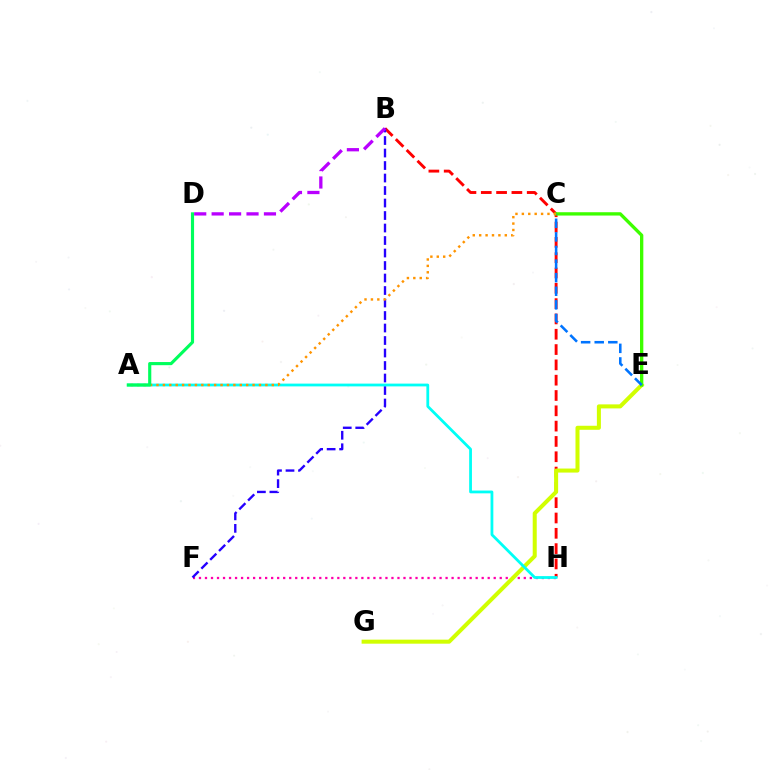{('B', 'H'): [{'color': '#ff0000', 'line_style': 'dashed', 'thickness': 2.08}], ('F', 'H'): [{'color': '#ff00ac', 'line_style': 'dotted', 'thickness': 1.63}], ('E', 'G'): [{'color': '#d1ff00', 'line_style': 'solid', 'thickness': 2.9}], ('B', 'F'): [{'color': '#2500ff', 'line_style': 'dashed', 'thickness': 1.7}], ('A', 'H'): [{'color': '#00fff6', 'line_style': 'solid', 'thickness': 2.0}], ('C', 'E'): [{'color': '#3dff00', 'line_style': 'solid', 'thickness': 2.39}, {'color': '#0074ff', 'line_style': 'dashed', 'thickness': 1.85}], ('A', 'C'): [{'color': '#ff9400', 'line_style': 'dotted', 'thickness': 1.74}], ('A', 'D'): [{'color': '#00ff5c', 'line_style': 'solid', 'thickness': 2.26}], ('B', 'D'): [{'color': '#b900ff', 'line_style': 'dashed', 'thickness': 2.37}]}